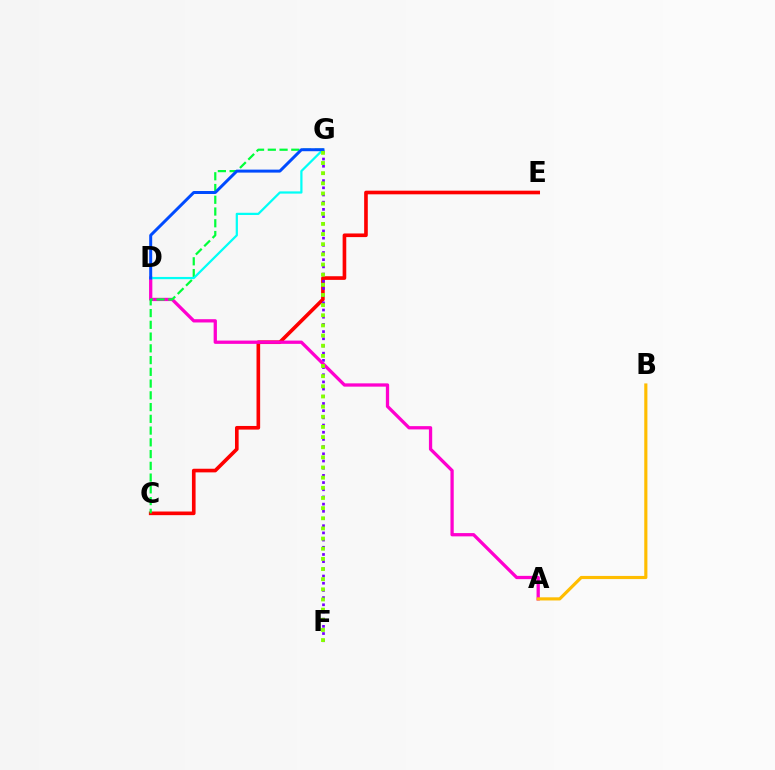{('C', 'E'): [{'color': '#ff0000', 'line_style': 'solid', 'thickness': 2.62}], ('F', 'G'): [{'color': '#7200ff', 'line_style': 'dotted', 'thickness': 1.95}, {'color': '#84ff00', 'line_style': 'dotted', 'thickness': 2.76}], ('A', 'D'): [{'color': '#ff00cf', 'line_style': 'solid', 'thickness': 2.36}], ('C', 'G'): [{'color': '#00ff39', 'line_style': 'dashed', 'thickness': 1.6}], ('D', 'G'): [{'color': '#00fff6', 'line_style': 'solid', 'thickness': 1.61}, {'color': '#004bff', 'line_style': 'solid', 'thickness': 2.15}], ('A', 'B'): [{'color': '#ffbd00', 'line_style': 'solid', 'thickness': 2.27}]}